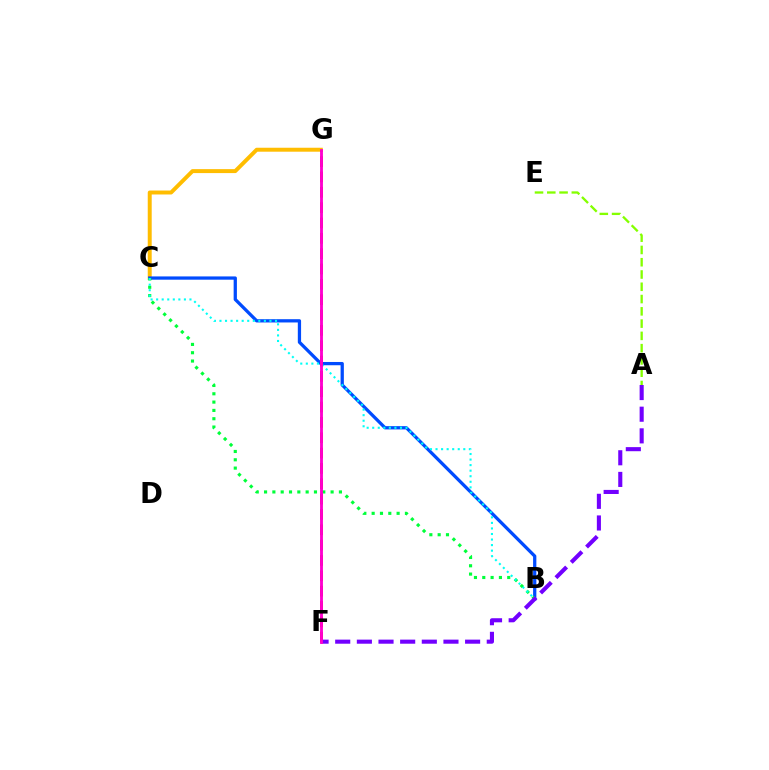{('C', 'G'): [{'color': '#ffbd00', 'line_style': 'solid', 'thickness': 2.85}], ('B', 'C'): [{'color': '#004bff', 'line_style': 'solid', 'thickness': 2.35}, {'color': '#00ff39', 'line_style': 'dotted', 'thickness': 2.26}, {'color': '#00fff6', 'line_style': 'dotted', 'thickness': 1.51}], ('A', 'E'): [{'color': '#84ff00', 'line_style': 'dashed', 'thickness': 1.67}], ('F', 'G'): [{'color': '#ff0000', 'line_style': 'dashed', 'thickness': 2.08}, {'color': '#ff00cf', 'line_style': 'solid', 'thickness': 2.05}], ('A', 'F'): [{'color': '#7200ff', 'line_style': 'dashed', 'thickness': 2.94}]}